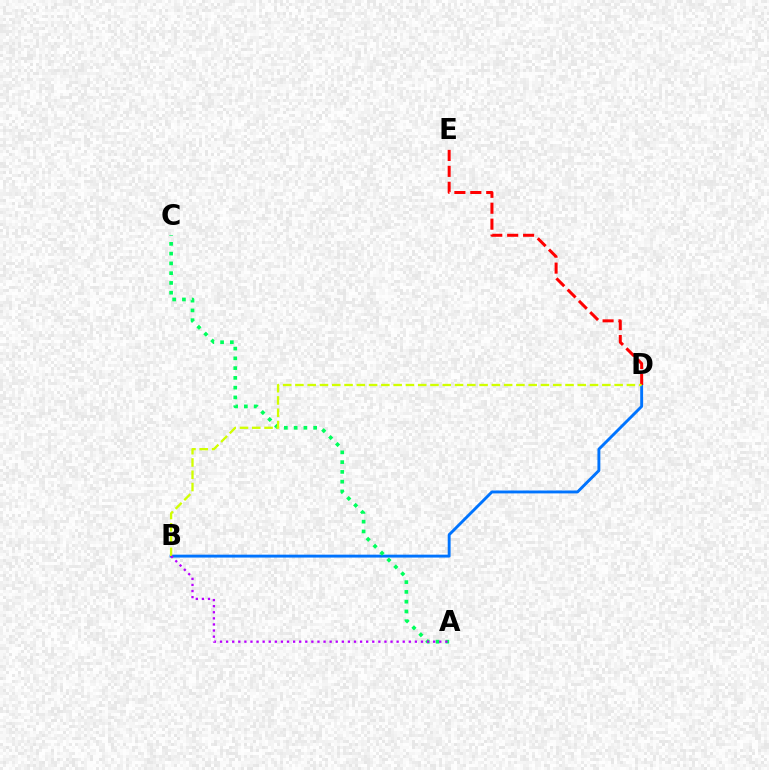{('B', 'D'): [{'color': '#0074ff', 'line_style': 'solid', 'thickness': 2.09}, {'color': '#d1ff00', 'line_style': 'dashed', 'thickness': 1.67}], ('A', 'C'): [{'color': '#00ff5c', 'line_style': 'dotted', 'thickness': 2.66}], ('D', 'E'): [{'color': '#ff0000', 'line_style': 'dashed', 'thickness': 2.16}], ('A', 'B'): [{'color': '#b900ff', 'line_style': 'dotted', 'thickness': 1.65}]}